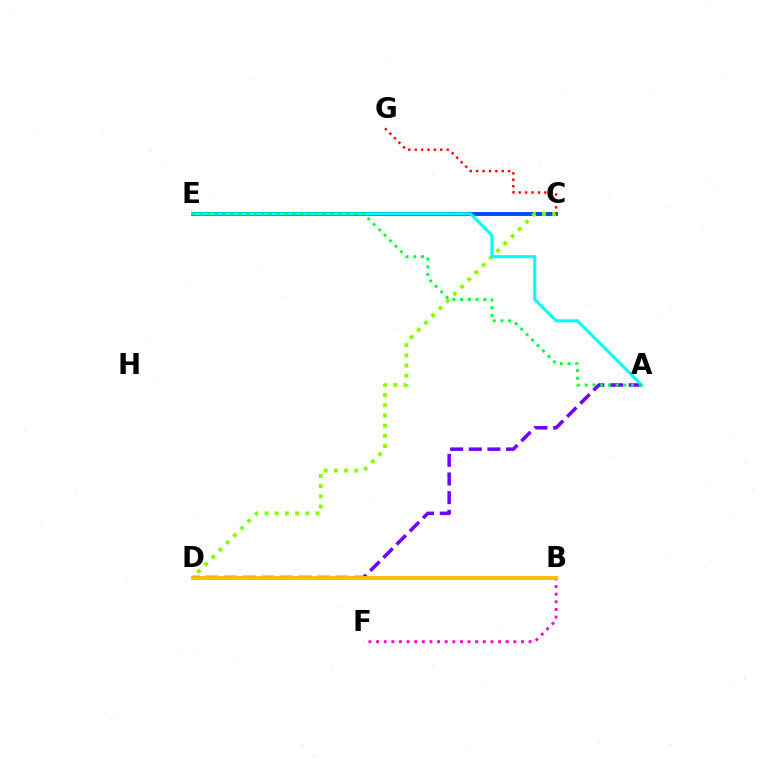{('C', 'E'): [{'color': '#004bff', 'line_style': 'solid', 'thickness': 2.81}], ('C', 'D'): [{'color': '#84ff00', 'line_style': 'dotted', 'thickness': 2.77}], ('A', 'D'): [{'color': '#7200ff', 'line_style': 'dashed', 'thickness': 2.53}], ('A', 'E'): [{'color': '#00fff6', 'line_style': 'solid', 'thickness': 2.2}, {'color': '#00ff39', 'line_style': 'dotted', 'thickness': 2.1}], ('B', 'F'): [{'color': '#ff00cf', 'line_style': 'dotted', 'thickness': 2.07}], ('C', 'G'): [{'color': '#ff0000', 'line_style': 'dotted', 'thickness': 1.74}], ('B', 'D'): [{'color': '#ffbd00', 'line_style': 'solid', 'thickness': 2.78}]}